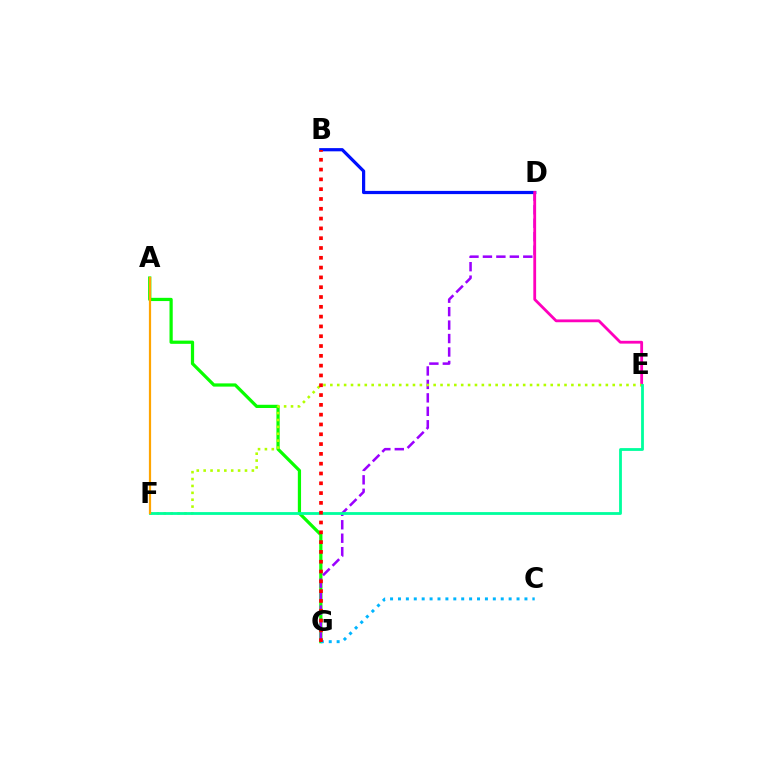{('A', 'G'): [{'color': '#08ff00', 'line_style': 'solid', 'thickness': 2.32}], ('B', 'D'): [{'color': '#0010ff', 'line_style': 'solid', 'thickness': 2.31}], ('D', 'G'): [{'color': '#9b00ff', 'line_style': 'dashed', 'thickness': 1.83}], ('D', 'E'): [{'color': '#ff00bd', 'line_style': 'solid', 'thickness': 2.02}], ('E', 'F'): [{'color': '#b3ff00', 'line_style': 'dotted', 'thickness': 1.87}, {'color': '#00ff9d', 'line_style': 'solid', 'thickness': 2.02}], ('C', 'G'): [{'color': '#00b5ff', 'line_style': 'dotted', 'thickness': 2.15}], ('A', 'F'): [{'color': '#ffa500', 'line_style': 'solid', 'thickness': 1.6}], ('B', 'G'): [{'color': '#ff0000', 'line_style': 'dotted', 'thickness': 2.66}]}